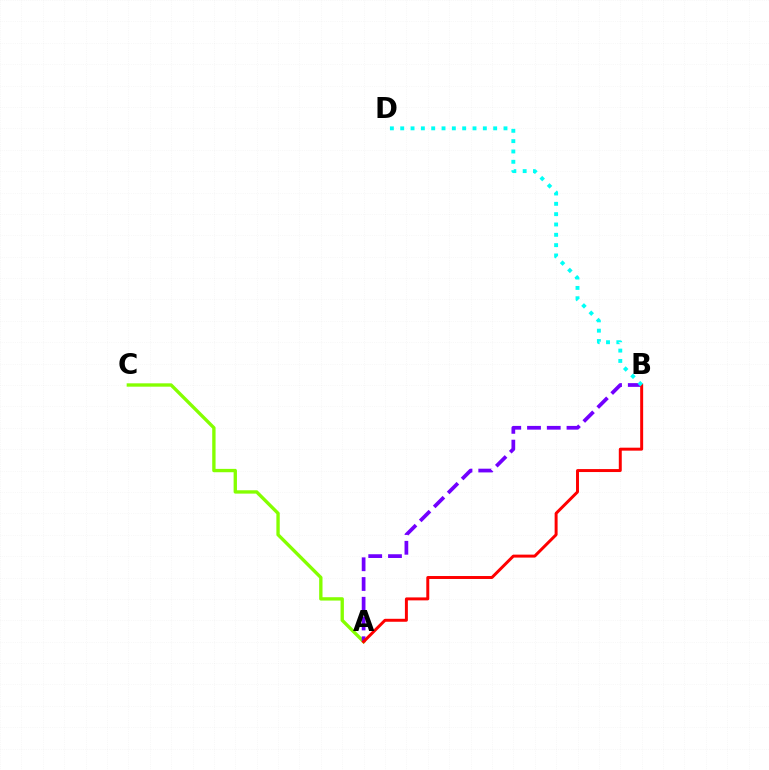{('A', 'C'): [{'color': '#84ff00', 'line_style': 'solid', 'thickness': 2.41}], ('A', 'B'): [{'color': '#7200ff', 'line_style': 'dashed', 'thickness': 2.68}, {'color': '#ff0000', 'line_style': 'solid', 'thickness': 2.13}], ('B', 'D'): [{'color': '#00fff6', 'line_style': 'dotted', 'thickness': 2.81}]}